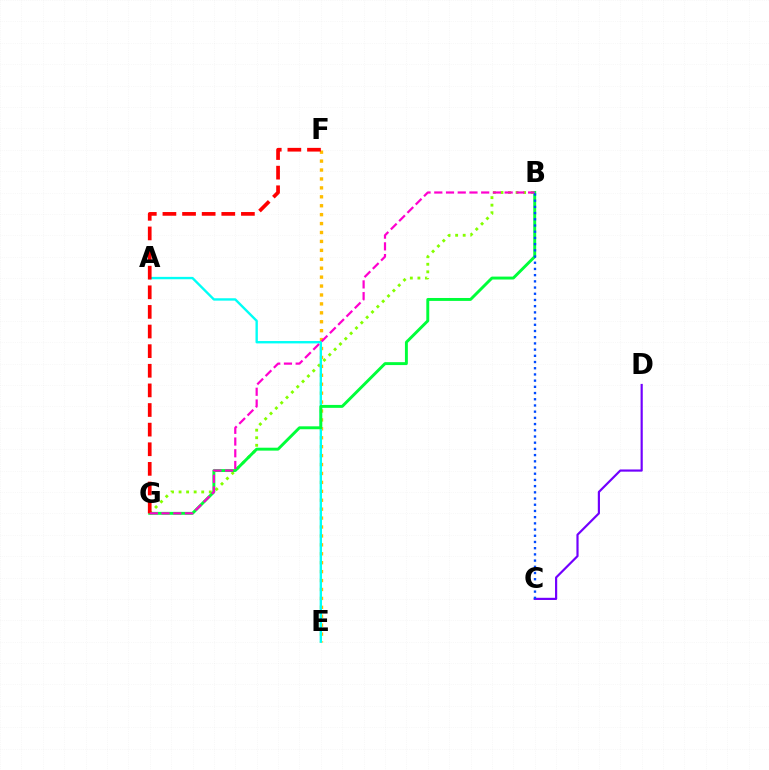{('B', 'G'): [{'color': '#84ff00', 'line_style': 'dotted', 'thickness': 2.05}, {'color': '#00ff39', 'line_style': 'solid', 'thickness': 2.1}, {'color': '#ff00cf', 'line_style': 'dashed', 'thickness': 1.59}], ('E', 'F'): [{'color': '#ffbd00', 'line_style': 'dotted', 'thickness': 2.42}], ('C', 'D'): [{'color': '#7200ff', 'line_style': 'solid', 'thickness': 1.57}], ('A', 'E'): [{'color': '#00fff6', 'line_style': 'solid', 'thickness': 1.71}], ('F', 'G'): [{'color': '#ff0000', 'line_style': 'dashed', 'thickness': 2.67}], ('B', 'C'): [{'color': '#004bff', 'line_style': 'dotted', 'thickness': 1.69}]}